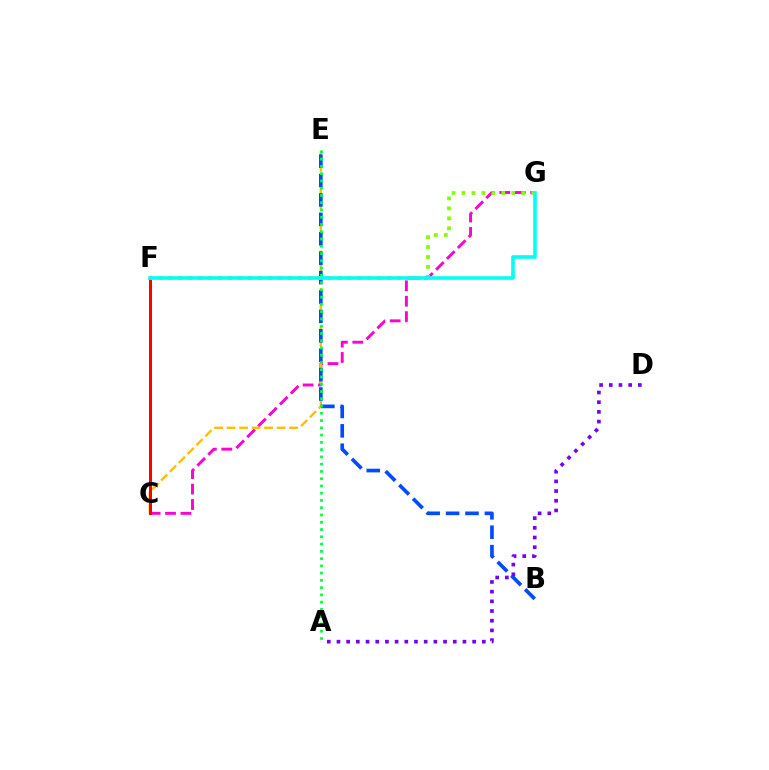{('C', 'G'): [{'color': '#ff00cf', 'line_style': 'dashed', 'thickness': 2.09}], ('C', 'E'): [{'color': '#ffbd00', 'line_style': 'dashed', 'thickness': 1.7}], ('C', 'F'): [{'color': '#ff0000', 'line_style': 'solid', 'thickness': 2.17}], ('B', 'E'): [{'color': '#004bff', 'line_style': 'dashed', 'thickness': 2.64}], ('A', 'E'): [{'color': '#00ff39', 'line_style': 'dotted', 'thickness': 1.97}], ('A', 'D'): [{'color': '#7200ff', 'line_style': 'dotted', 'thickness': 2.63}], ('F', 'G'): [{'color': '#84ff00', 'line_style': 'dotted', 'thickness': 2.7}, {'color': '#00fff6', 'line_style': 'solid', 'thickness': 2.61}]}